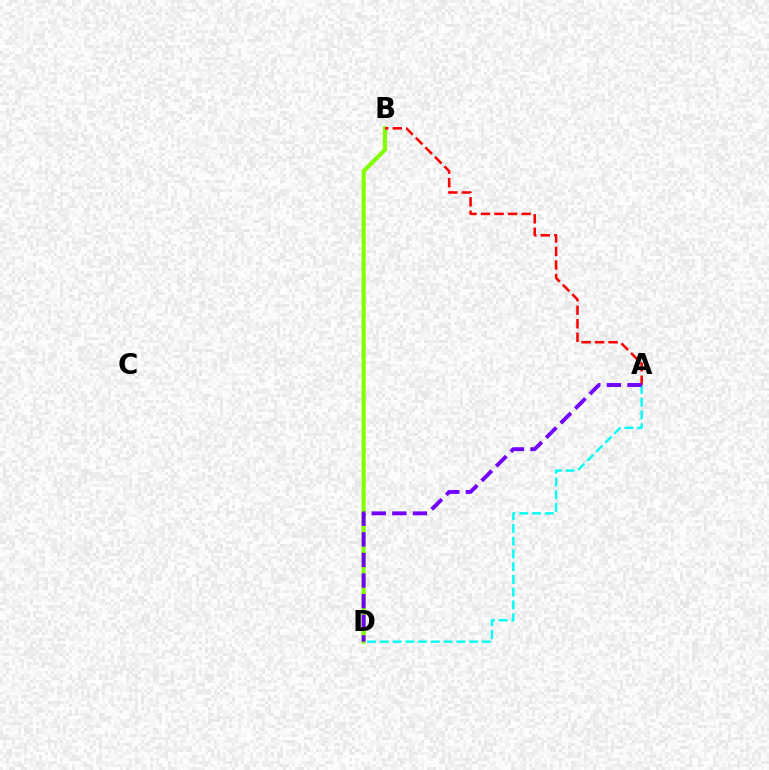{('A', 'D'): [{'color': '#00fff6', 'line_style': 'dashed', 'thickness': 1.73}, {'color': '#7200ff', 'line_style': 'dashed', 'thickness': 2.8}], ('B', 'D'): [{'color': '#84ff00', 'line_style': 'solid', 'thickness': 2.98}], ('A', 'B'): [{'color': '#ff0000', 'line_style': 'dashed', 'thickness': 1.84}]}